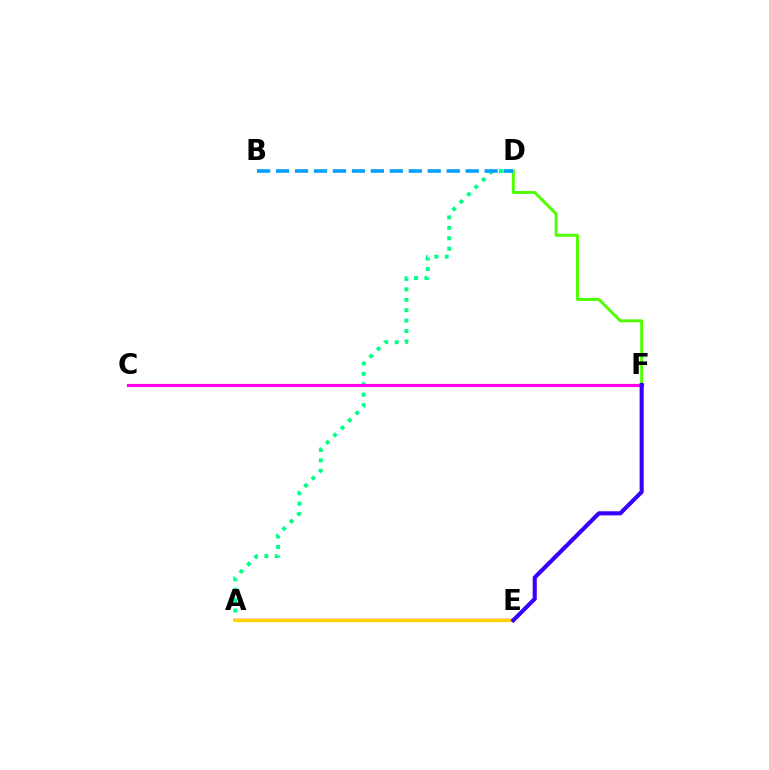{('D', 'F'): [{'color': '#4fff00', 'line_style': 'solid', 'thickness': 2.13}], ('A', 'D'): [{'color': '#00ff86', 'line_style': 'dotted', 'thickness': 2.83}], ('B', 'D'): [{'color': '#009eff', 'line_style': 'dashed', 'thickness': 2.58}], ('C', 'F'): [{'color': '#ff00ed', 'line_style': 'solid', 'thickness': 2.27}], ('A', 'E'): [{'color': '#ff0000', 'line_style': 'solid', 'thickness': 1.72}, {'color': '#ffd500', 'line_style': 'solid', 'thickness': 2.38}], ('E', 'F'): [{'color': '#3700ff', 'line_style': 'solid', 'thickness': 2.95}]}